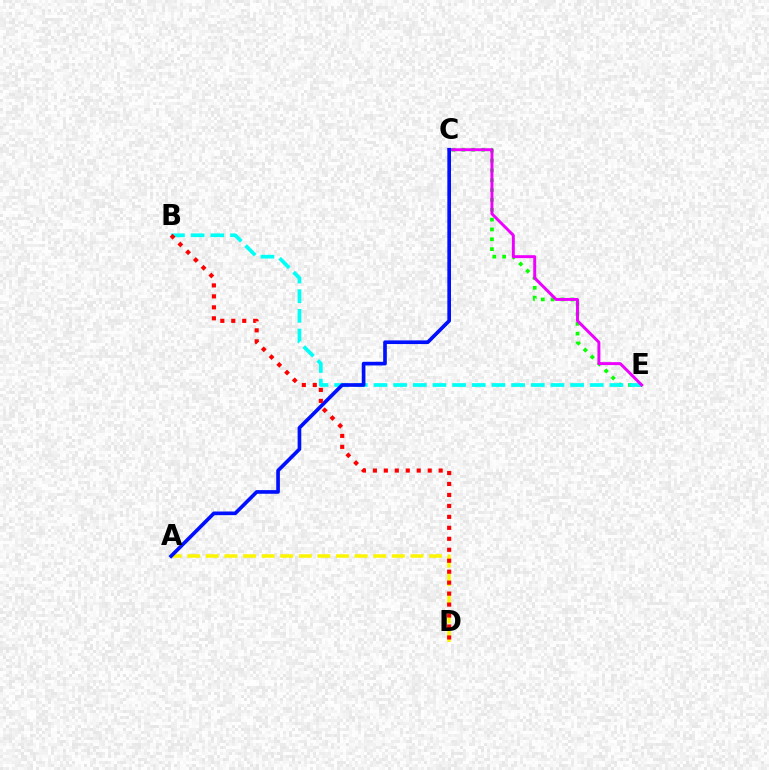{('C', 'E'): [{'color': '#08ff00', 'line_style': 'dotted', 'thickness': 2.67}, {'color': '#ee00ff', 'line_style': 'solid', 'thickness': 2.12}], ('B', 'E'): [{'color': '#00fff6', 'line_style': 'dashed', 'thickness': 2.67}], ('A', 'D'): [{'color': '#fcf500', 'line_style': 'dashed', 'thickness': 2.53}], ('A', 'C'): [{'color': '#0010ff', 'line_style': 'solid', 'thickness': 2.64}], ('B', 'D'): [{'color': '#ff0000', 'line_style': 'dotted', 'thickness': 2.98}]}